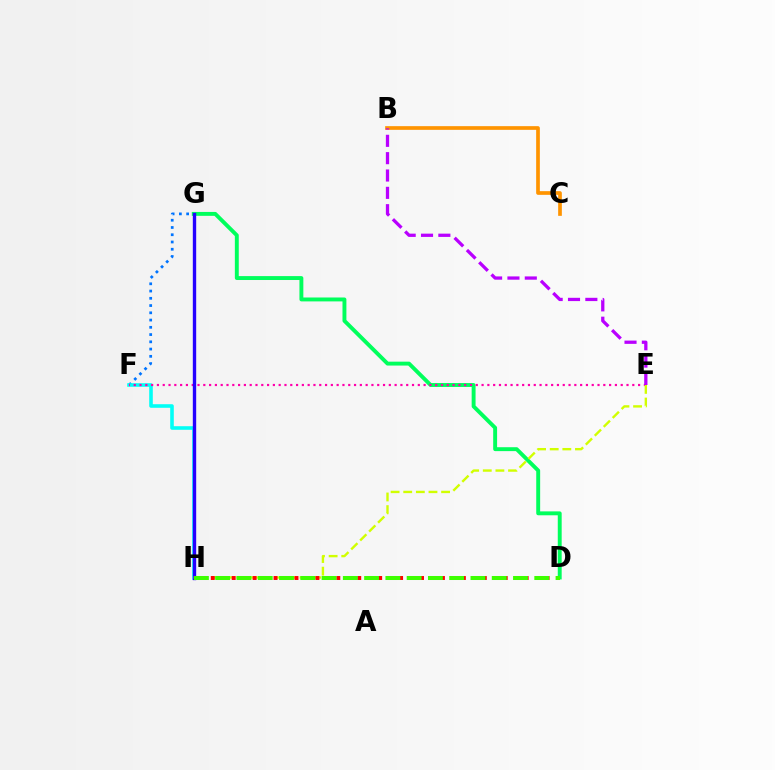{('F', 'G'): [{'color': '#0074ff', 'line_style': 'dotted', 'thickness': 1.97}], ('F', 'H'): [{'color': '#00fff6', 'line_style': 'solid', 'thickness': 2.58}], ('B', 'C'): [{'color': '#ff9400', 'line_style': 'solid', 'thickness': 2.66}], ('D', 'G'): [{'color': '#00ff5c', 'line_style': 'solid', 'thickness': 2.81}], ('E', 'F'): [{'color': '#ff00ac', 'line_style': 'dotted', 'thickness': 1.58}], ('G', 'H'): [{'color': '#2500ff', 'line_style': 'solid', 'thickness': 2.43}], ('E', 'H'): [{'color': '#d1ff00', 'line_style': 'dashed', 'thickness': 1.72}], ('B', 'E'): [{'color': '#b900ff', 'line_style': 'dashed', 'thickness': 2.36}], ('D', 'H'): [{'color': '#ff0000', 'line_style': 'dotted', 'thickness': 2.84}, {'color': '#3dff00', 'line_style': 'dashed', 'thickness': 2.89}]}